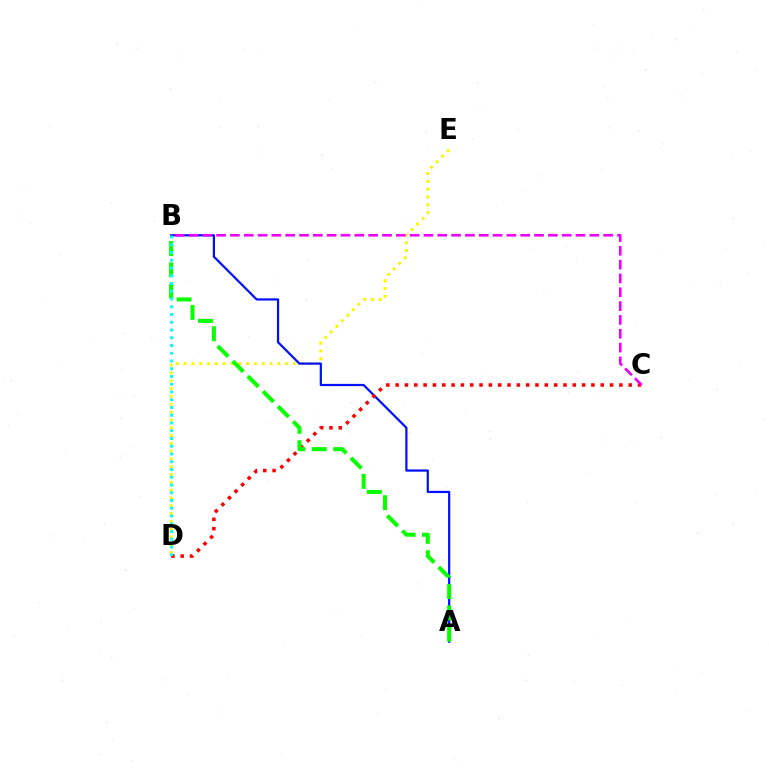{('D', 'E'): [{'color': '#fcf500', 'line_style': 'dotted', 'thickness': 2.12}], ('A', 'B'): [{'color': '#0010ff', 'line_style': 'solid', 'thickness': 1.59}, {'color': '#08ff00', 'line_style': 'dashed', 'thickness': 2.9}], ('C', 'D'): [{'color': '#ff0000', 'line_style': 'dotted', 'thickness': 2.53}], ('B', 'C'): [{'color': '#ee00ff', 'line_style': 'dashed', 'thickness': 1.88}], ('B', 'D'): [{'color': '#00fff6', 'line_style': 'dotted', 'thickness': 2.11}]}